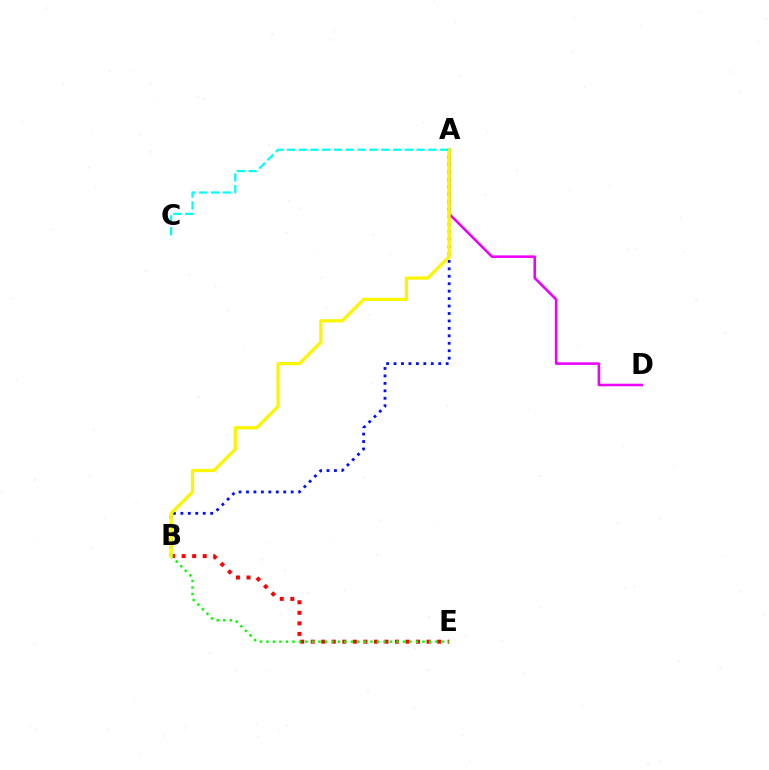{('A', 'D'): [{'color': '#ee00ff', 'line_style': 'solid', 'thickness': 1.85}], ('A', 'B'): [{'color': '#0010ff', 'line_style': 'dotted', 'thickness': 2.02}, {'color': '#fcf500', 'line_style': 'solid', 'thickness': 2.33}], ('B', 'E'): [{'color': '#ff0000', 'line_style': 'dotted', 'thickness': 2.86}, {'color': '#08ff00', 'line_style': 'dotted', 'thickness': 1.77}], ('A', 'C'): [{'color': '#00fff6', 'line_style': 'dashed', 'thickness': 1.6}]}